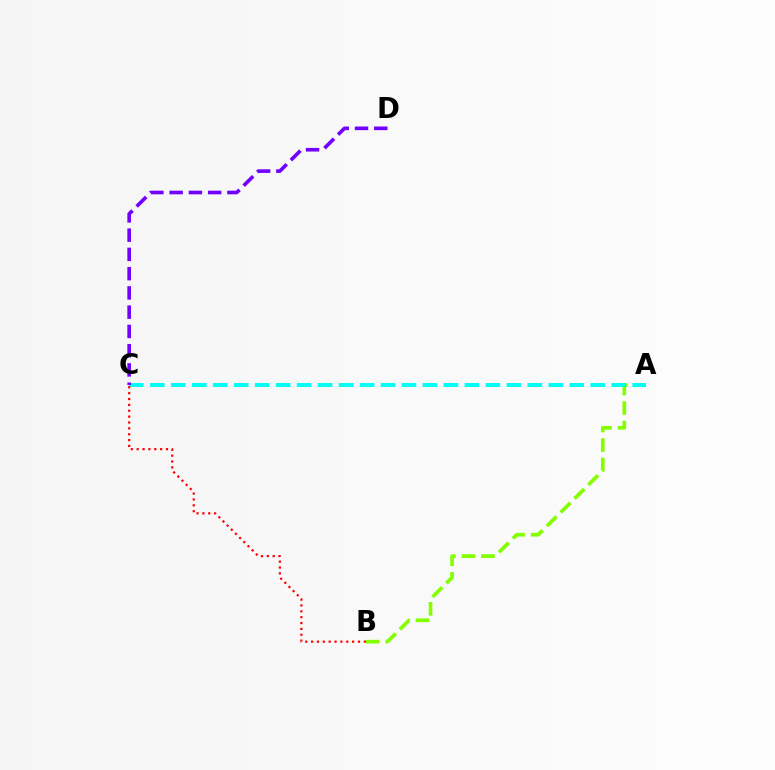{('A', 'B'): [{'color': '#84ff00', 'line_style': 'dashed', 'thickness': 2.65}], ('A', 'C'): [{'color': '#00fff6', 'line_style': 'dashed', 'thickness': 2.85}], ('B', 'C'): [{'color': '#ff0000', 'line_style': 'dotted', 'thickness': 1.59}], ('C', 'D'): [{'color': '#7200ff', 'line_style': 'dashed', 'thickness': 2.62}]}